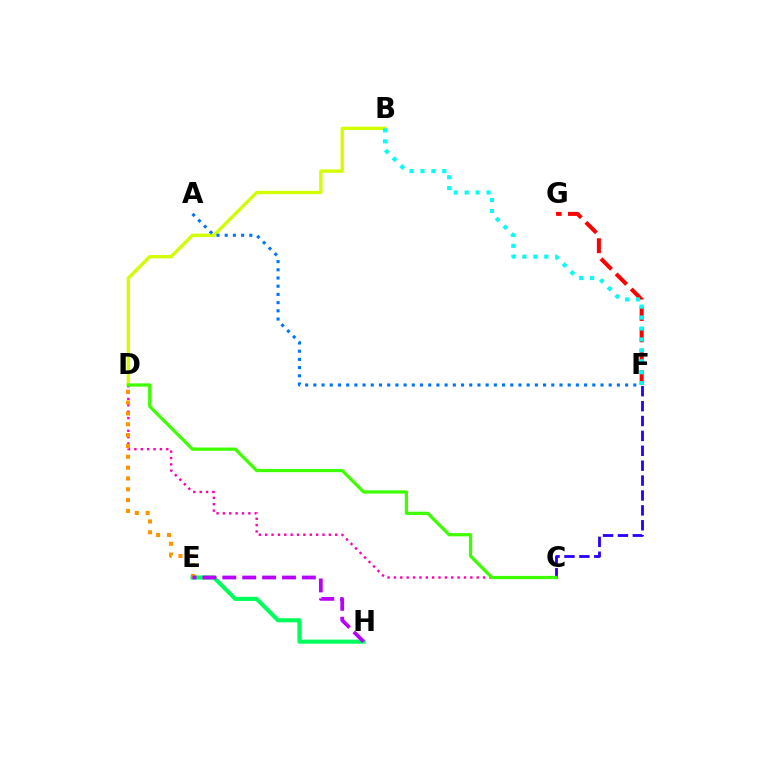{('F', 'G'): [{'color': '#ff0000', 'line_style': 'dashed', 'thickness': 2.9}], ('B', 'D'): [{'color': '#d1ff00', 'line_style': 'solid', 'thickness': 2.4}], ('E', 'H'): [{'color': '#00ff5c', 'line_style': 'solid', 'thickness': 2.96}, {'color': '#b900ff', 'line_style': 'dashed', 'thickness': 2.7}], ('B', 'F'): [{'color': '#00fff6', 'line_style': 'dotted', 'thickness': 2.97}], ('C', 'F'): [{'color': '#2500ff', 'line_style': 'dashed', 'thickness': 2.02}], ('C', 'D'): [{'color': '#ff00ac', 'line_style': 'dotted', 'thickness': 1.73}, {'color': '#3dff00', 'line_style': 'solid', 'thickness': 2.34}], ('A', 'F'): [{'color': '#0074ff', 'line_style': 'dotted', 'thickness': 2.23}], ('D', 'E'): [{'color': '#ff9400', 'line_style': 'dotted', 'thickness': 2.94}]}